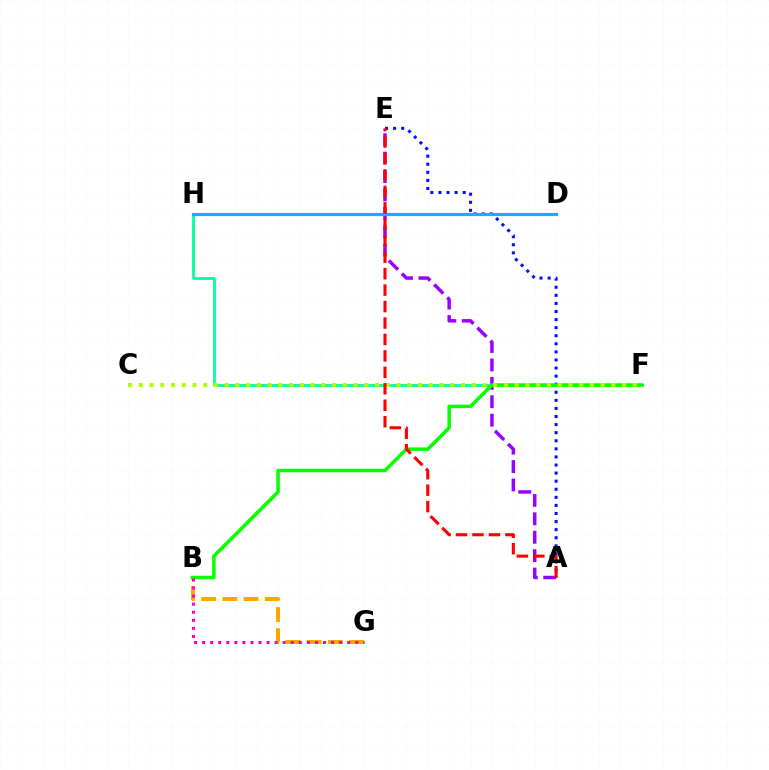{('F', 'H'): [{'color': '#00ff9d', 'line_style': 'solid', 'thickness': 2.01}], ('A', 'E'): [{'color': '#9b00ff', 'line_style': 'dashed', 'thickness': 2.5}, {'color': '#0010ff', 'line_style': 'dotted', 'thickness': 2.2}, {'color': '#ff0000', 'line_style': 'dashed', 'thickness': 2.23}], ('B', 'G'): [{'color': '#ffa500', 'line_style': 'dashed', 'thickness': 2.88}, {'color': '#ff00bd', 'line_style': 'dotted', 'thickness': 2.19}], ('B', 'F'): [{'color': '#08ff00', 'line_style': 'solid', 'thickness': 2.53}], ('D', 'H'): [{'color': '#00b5ff', 'line_style': 'solid', 'thickness': 2.27}], ('C', 'F'): [{'color': '#b3ff00', 'line_style': 'dotted', 'thickness': 2.92}]}